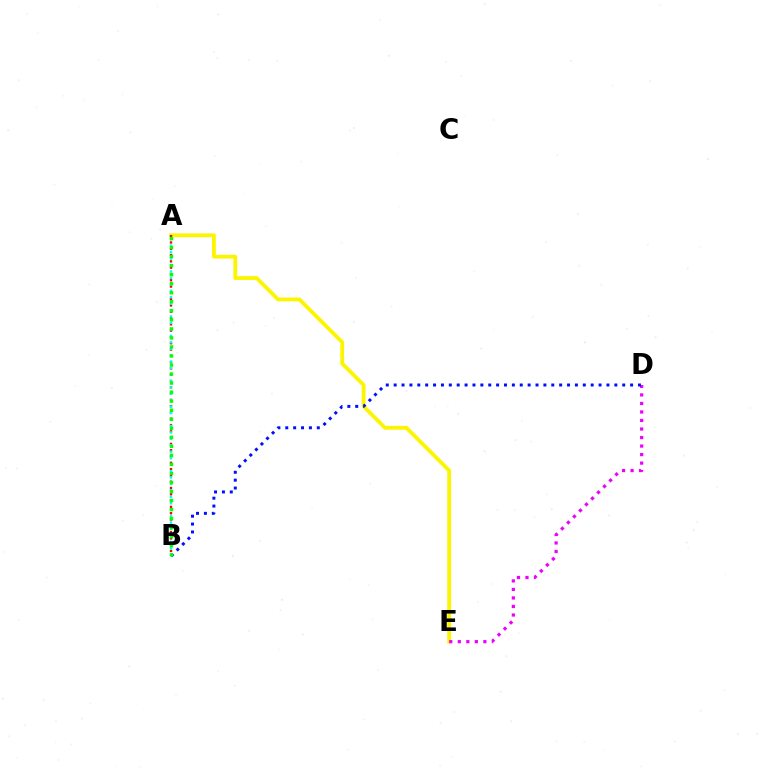{('A', 'E'): [{'color': '#fcf500', 'line_style': 'solid', 'thickness': 2.74}], ('A', 'B'): [{'color': '#ff0000', 'line_style': 'dotted', 'thickness': 1.71}, {'color': '#00fff6', 'line_style': 'dotted', 'thickness': 1.75}, {'color': '#08ff00', 'line_style': 'dotted', 'thickness': 2.46}], ('D', 'E'): [{'color': '#ee00ff', 'line_style': 'dotted', 'thickness': 2.32}], ('B', 'D'): [{'color': '#0010ff', 'line_style': 'dotted', 'thickness': 2.14}]}